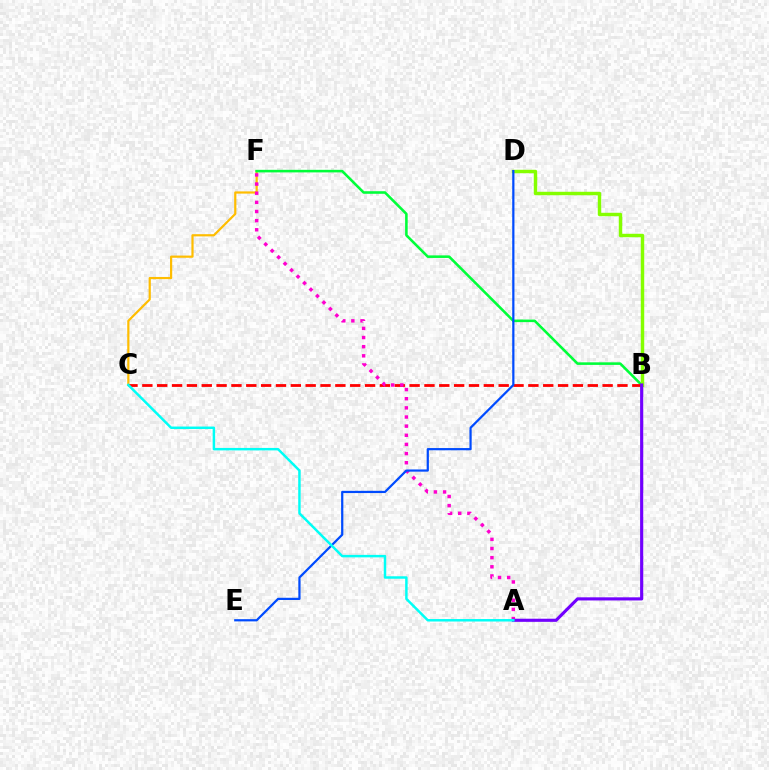{('C', 'F'): [{'color': '#ffbd00', 'line_style': 'solid', 'thickness': 1.58}], ('B', 'F'): [{'color': '#00ff39', 'line_style': 'solid', 'thickness': 1.85}], ('B', 'C'): [{'color': '#ff0000', 'line_style': 'dashed', 'thickness': 2.02}], ('A', 'F'): [{'color': '#ff00cf', 'line_style': 'dotted', 'thickness': 2.48}], ('B', 'D'): [{'color': '#84ff00', 'line_style': 'solid', 'thickness': 2.47}], ('A', 'B'): [{'color': '#7200ff', 'line_style': 'solid', 'thickness': 2.25}], ('D', 'E'): [{'color': '#004bff', 'line_style': 'solid', 'thickness': 1.6}], ('A', 'C'): [{'color': '#00fff6', 'line_style': 'solid', 'thickness': 1.78}]}